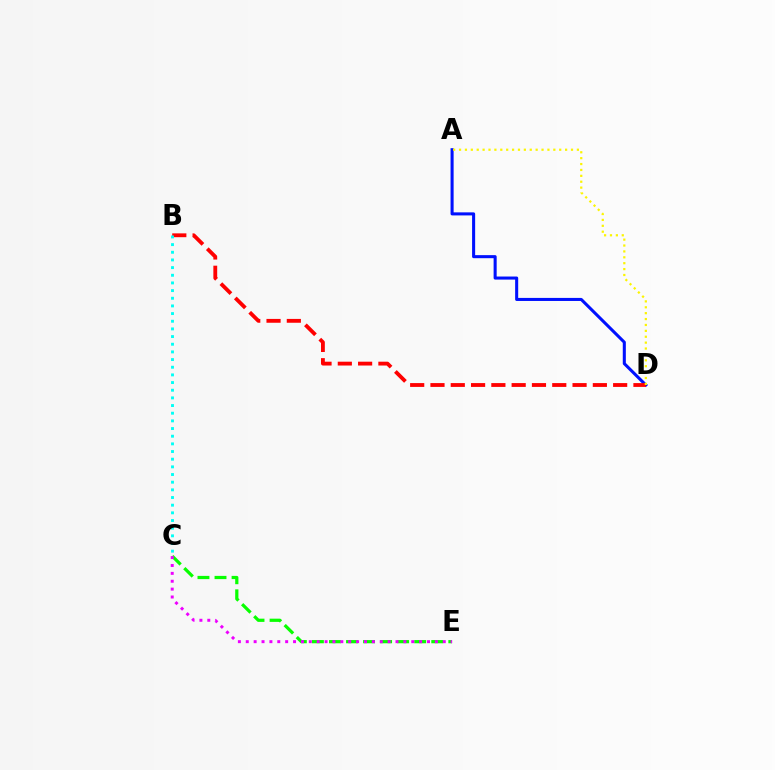{('C', 'E'): [{'color': '#08ff00', 'line_style': 'dashed', 'thickness': 2.32}, {'color': '#ee00ff', 'line_style': 'dotted', 'thickness': 2.14}], ('A', 'D'): [{'color': '#0010ff', 'line_style': 'solid', 'thickness': 2.2}, {'color': '#fcf500', 'line_style': 'dotted', 'thickness': 1.6}], ('B', 'D'): [{'color': '#ff0000', 'line_style': 'dashed', 'thickness': 2.76}], ('B', 'C'): [{'color': '#00fff6', 'line_style': 'dotted', 'thickness': 2.08}]}